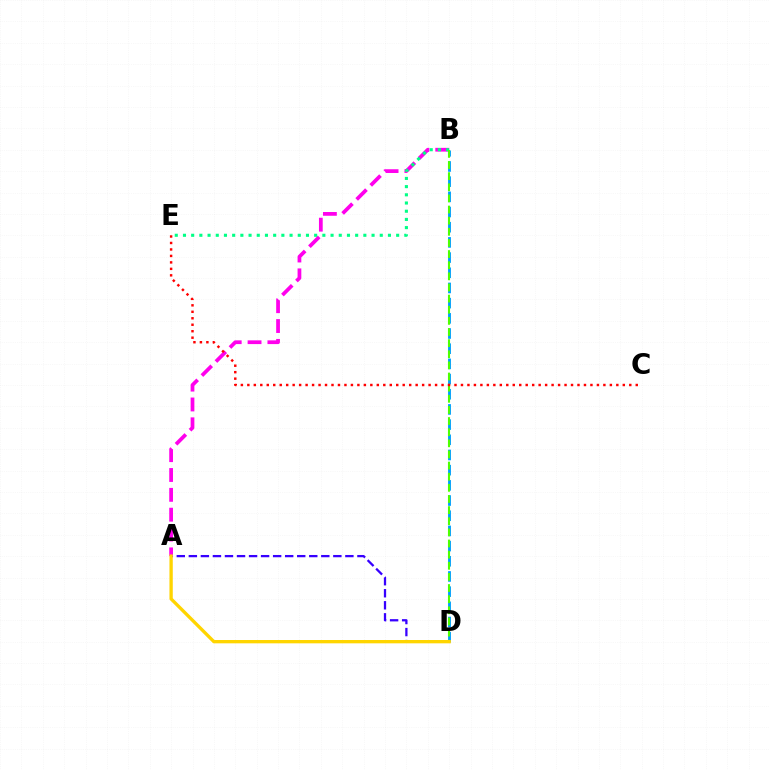{('A', 'D'): [{'color': '#3700ff', 'line_style': 'dashed', 'thickness': 1.64}, {'color': '#ffd500', 'line_style': 'solid', 'thickness': 2.39}], ('A', 'B'): [{'color': '#ff00ed', 'line_style': 'dashed', 'thickness': 2.7}], ('B', 'E'): [{'color': '#00ff86', 'line_style': 'dotted', 'thickness': 2.23}], ('B', 'D'): [{'color': '#009eff', 'line_style': 'dashed', 'thickness': 2.06}, {'color': '#4fff00', 'line_style': 'dashed', 'thickness': 1.51}], ('C', 'E'): [{'color': '#ff0000', 'line_style': 'dotted', 'thickness': 1.76}]}